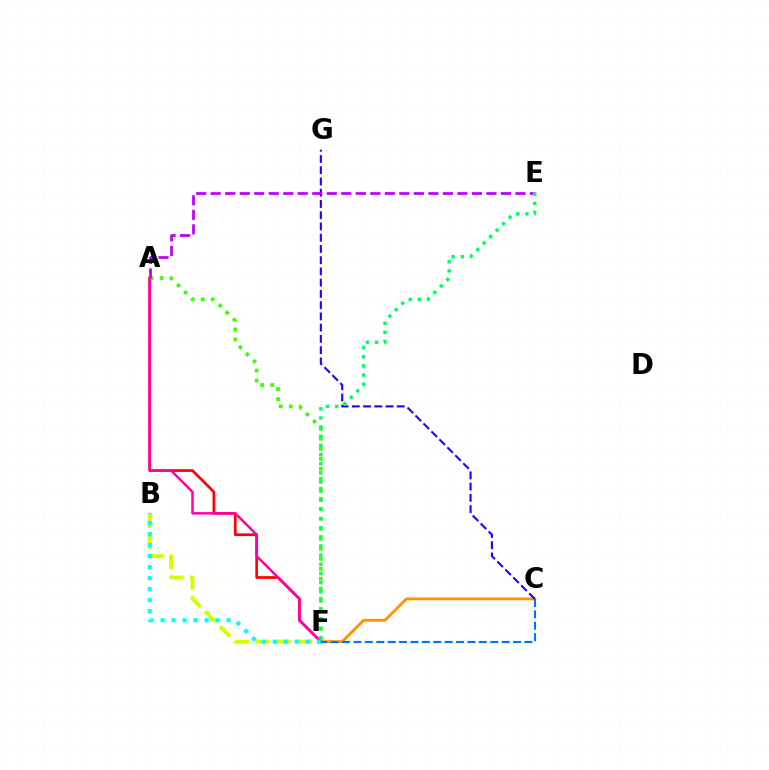{('B', 'F'): [{'color': '#d1ff00', 'line_style': 'dashed', 'thickness': 2.84}, {'color': '#00fff6', 'line_style': 'dotted', 'thickness': 2.99}], ('A', 'F'): [{'color': '#ff0000', 'line_style': 'solid', 'thickness': 1.96}, {'color': '#3dff00', 'line_style': 'dotted', 'thickness': 2.72}, {'color': '#ff00ac', 'line_style': 'solid', 'thickness': 1.8}], ('C', 'F'): [{'color': '#ff9400', 'line_style': 'solid', 'thickness': 2.07}, {'color': '#0074ff', 'line_style': 'dashed', 'thickness': 1.55}], ('C', 'G'): [{'color': '#2500ff', 'line_style': 'dashed', 'thickness': 1.53}], ('A', 'E'): [{'color': '#b900ff', 'line_style': 'dashed', 'thickness': 1.97}], ('E', 'F'): [{'color': '#00ff5c', 'line_style': 'dotted', 'thickness': 2.48}]}